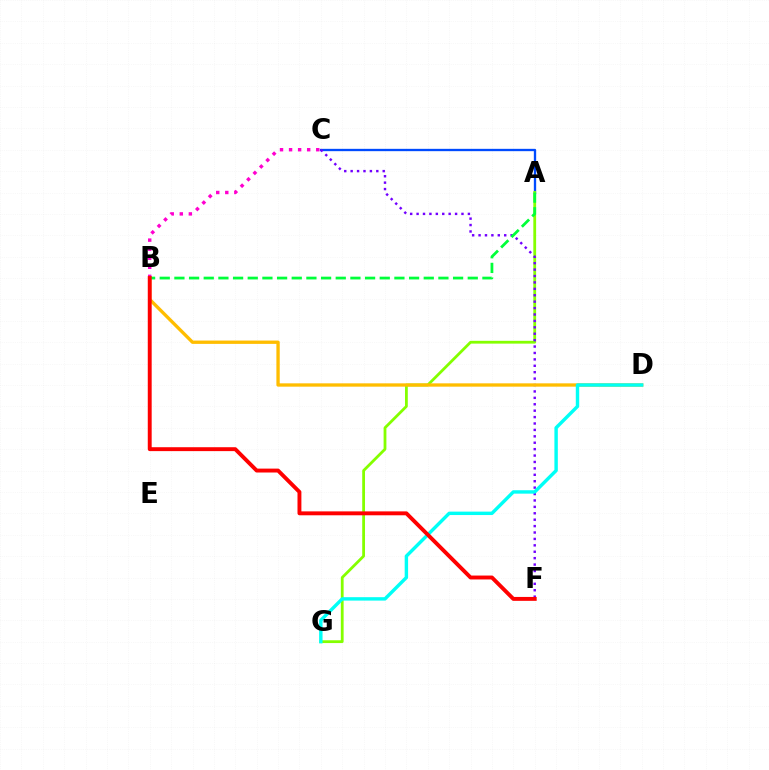{('A', 'C'): [{'color': '#004bff', 'line_style': 'solid', 'thickness': 1.68}], ('A', 'G'): [{'color': '#84ff00', 'line_style': 'solid', 'thickness': 2.01}], ('B', 'C'): [{'color': '#ff00cf', 'line_style': 'dotted', 'thickness': 2.46}], ('C', 'F'): [{'color': '#7200ff', 'line_style': 'dotted', 'thickness': 1.74}], ('B', 'D'): [{'color': '#ffbd00', 'line_style': 'solid', 'thickness': 2.4}], ('D', 'G'): [{'color': '#00fff6', 'line_style': 'solid', 'thickness': 2.46}], ('A', 'B'): [{'color': '#00ff39', 'line_style': 'dashed', 'thickness': 1.99}], ('B', 'F'): [{'color': '#ff0000', 'line_style': 'solid', 'thickness': 2.81}]}